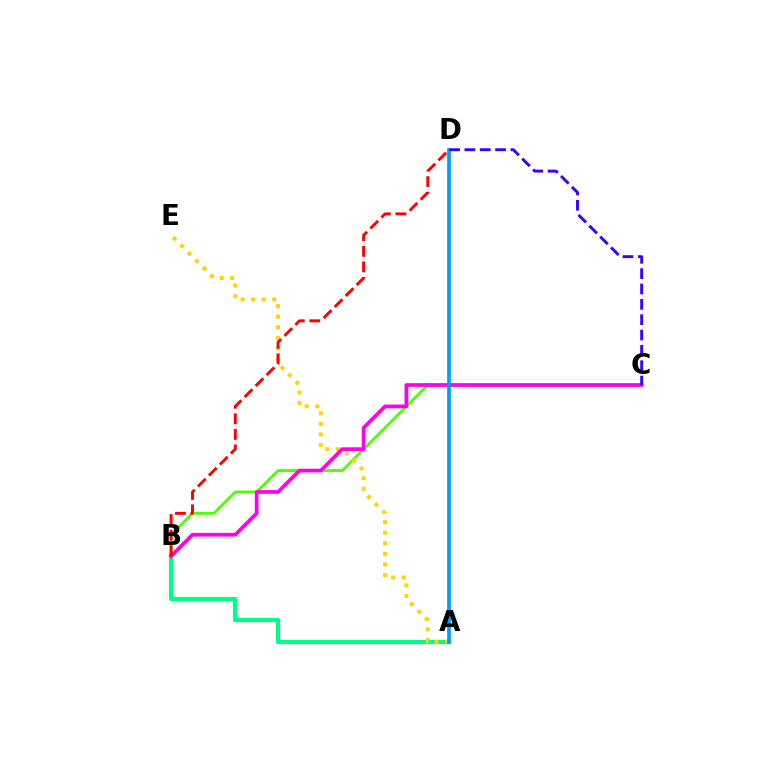{('B', 'C'): [{'color': '#4fff00', 'line_style': 'solid', 'thickness': 2.02}, {'color': '#ff00ed', 'line_style': 'solid', 'thickness': 2.68}], ('A', 'B'): [{'color': '#00ff86', 'line_style': 'solid', 'thickness': 3.0}], ('A', 'E'): [{'color': '#ffd500', 'line_style': 'dotted', 'thickness': 2.87}], ('A', 'D'): [{'color': '#009eff', 'line_style': 'solid', 'thickness': 2.68}], ('C', 'D'): [{'color': '#3700ff', 'line_style': 'dashed', 'thickness': 2.09}], ('B', 'D'): [{'color': '#ff0000', 'line_style': 'dashed', 'thickness': 2.11}]}